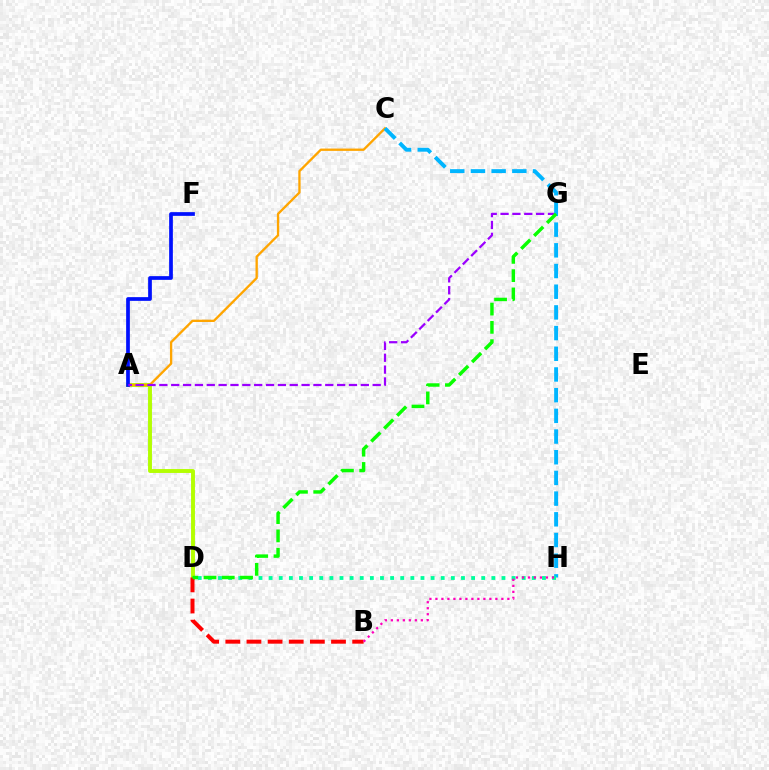{('A', 'D'): [{'color': '#b3ff00', 'line_style': 'solid', 'thickness': 2.81}], ('A', 'C'): [{'color': '#ffa500', 'line_style': 'solid', 'thickness': 1.68}], ('A', 'F'): [{'color': '#0010ff', 'line_style': 'solid', 'thickness': 2.68}], ('A', 'G'): [{'color': '#9b00ff', 'line_style': 'dashed', 'thickness': 1.61}], ('B', 'D'): [{'color': '#ff0000', 'line_style': 'dashed', 'thickness': 2.87}], ('C', 'H'): [{'color': '#00b5ff', 'line_style': 'dashed', 'thickness': 2.81}], ('D', 'H'): [{'color': '#00ff9d', 'line_style': 'dotted', 'thickness': 2.75}], ('B', 'H'): [{'color': '#ff00bd', 'line_style': 'dotted', 'thickness': 1.63}], ('D', 'G'): [{'color': '#08ff00', 'line_style': 'dashed', 'thickness': 2.48}]}